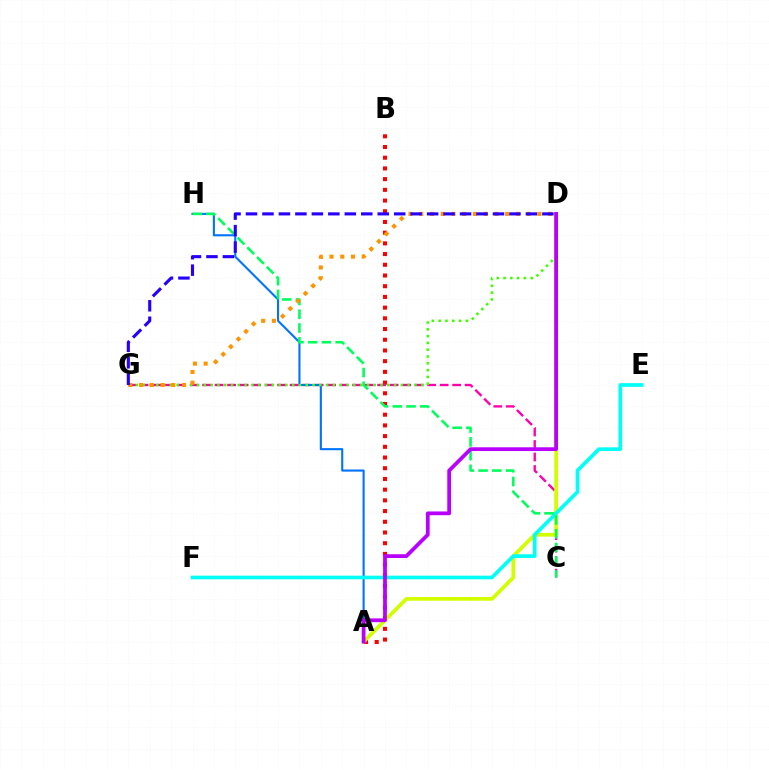{('A', 'B'): [{'color': '#ff0000', 'line_style': 'dotted', 'thickness': 2.91}], ('C', 'G'): [{'color': '#ff00ac', 'line_style': 'dashed', 'thickness': 1.7}], ('A', 'D'): [{'color': '#d1ff00', 'line_style': 'solid', 'thickness': 2.68}, {'color': '#b900ff', 'line_style': 'solid', 'thickness': 2.71}], ('A', 'H'): [{'color': '#0074ff', 'line_style': 'solid', 'thickness': 1.51}], ('E', 'F'): [{'color': '#00fff6', 'line_style': 'solid', 'thickness': 2.65}], ('D', 'G'): [{'color': '#3dff00', 'line_style': 'dotted', 'thickness': 1.85}, {'color': '#ff9400', 'line_style': 'dotted', 'thickness': 2.92}, {'color': '#2500ff', 'line_style': 'dashed', 'thickness': 2.24}], ('C', 'H'): [{'color': '#00ff5c', 'line_style': 'dashed', 'thickness': 1.87}]}